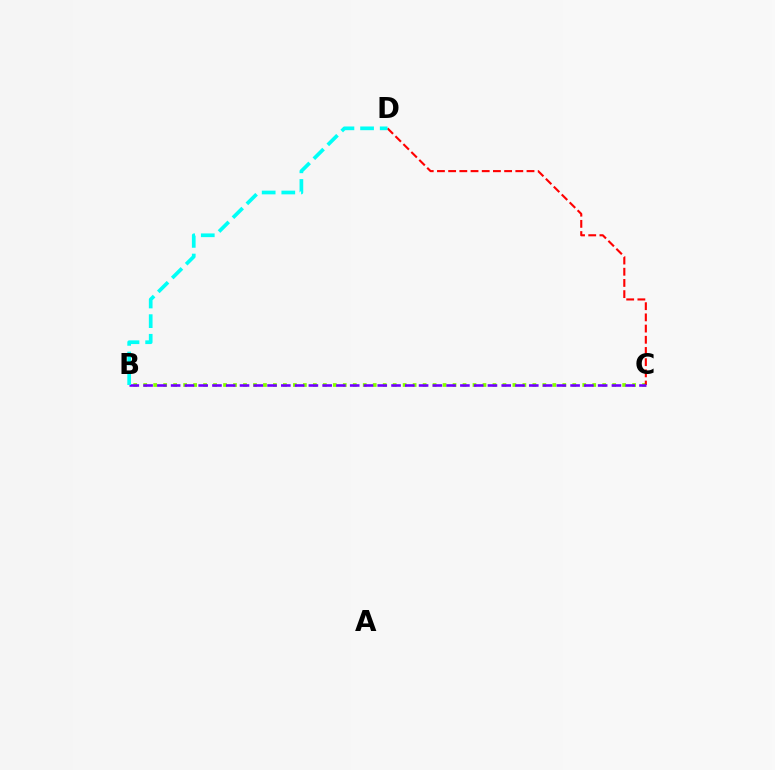{('B', 'C'): [{'color': '#84ff00', 'line_style': 'dotted', 'thickness': 2.71}, {'color': '#7200ff', 'line_style': 'dashed', 'thickness': 1.87}], ('C', 'D'): [{'color': '#ff0000', 'line_style': 'dashed', 'thickness': 1.52}], ('B', 'D'): [{'color': '#00fff6', 'line_style': 'dashed', 'thickness': 2.67}]}